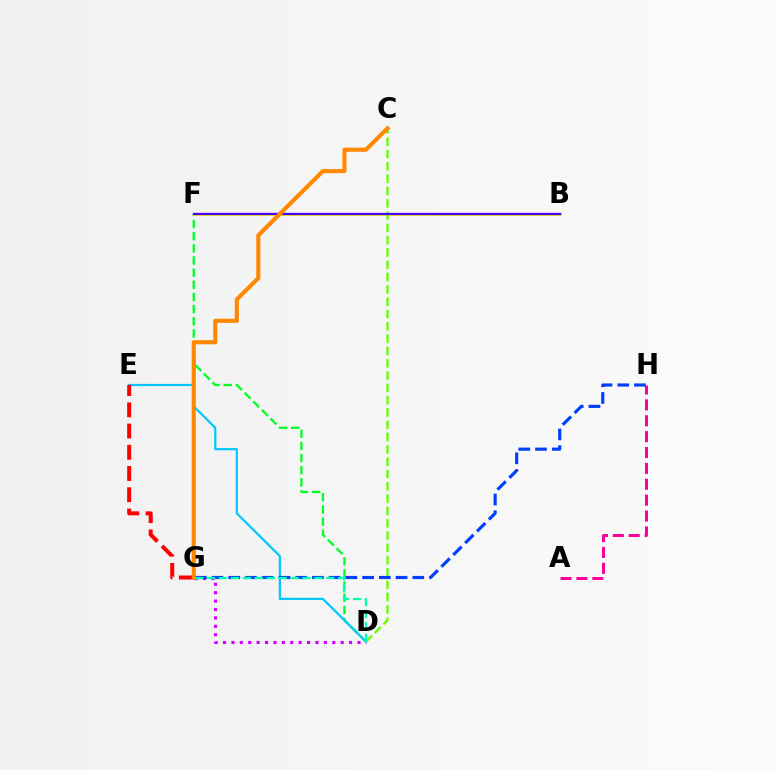{('D', 'G'): [{'color': '#d600ff', 'line_style': 'dotted', 'thickness': 2.28}, {'color': '#00ffaf', 'line_style': 'dashed', 'thickness': 1.62}], ('D', 'F'): [{'color': '#00ff27', 'line_style': 'dashed', 'thickness': 1.65}], ('D', 'E'): [{'color': '#00c7ff', 'line_style': 'solid', 'thickness': 1.59}], ('A', 'H'): [{'color': '#ff00a0', 'line_style': 'dashed', 'thickness': 2.16}], ('E', 'G'): [{'color': '#ff0000', 'line_style': 'dashed', 'thickness': 2.88}], ('B', 'F'): [{'color': '#eeff00', 'line_style': 'solid', 'thickness': 2.13}, {'color': '#4f00ff', 'line_style': 'solid', 'thickness': 1.65}], ('C', 'D'): [{'color': '#66ff00', 'line_style': 'dashed', 'thickness': 1.67}], ('G', 'H'): [{'color': '#003fff', 'line_style': 'dashed', 'thickness': 2.27}], ('C', 'G'): [{'color': '#ff8800', 'line_style': 'solid', 'thickness': 2.95}]}